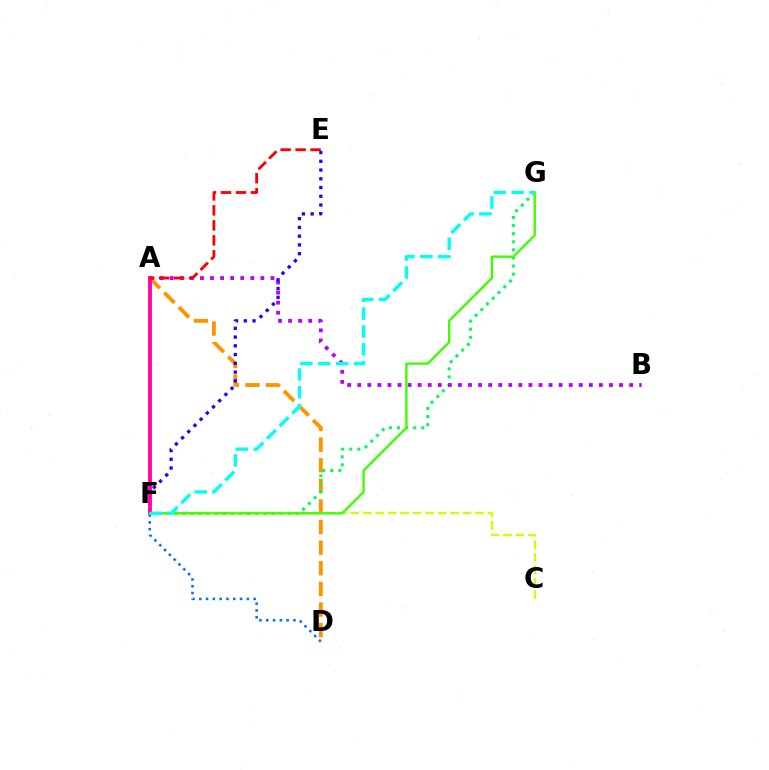{('A', 'D'): [{'color': '#ff9400', 'line_style': 'dashed', 'thickness': 2.8}], ('F', 'G'): [{'color': '#00ff5c', 'line_style': 'dotted', 'thickness': 2.2}, {'color': '#3dff00', 'line_style': 'solid', 'thickness': 1.71}, {'color': '#00fff6', 'line_style': 'dashed', 'thickness': 2.43}], ('A', 'B'): [{'color': '#b900ff', 'line_style': 'dotted', 'thickness': 2.74}], ('D', 'F'): [{'color': '#0074ff', 'line_style': 'dotted', 'thickness': 1.85}], ('E', 'F'): [{'color': '#2500ff', 'line_style': 'dotted', 'thickness': 2.38}], ('C', 'F'): [{'color': '#d1ff00', 'line_style': 'dashed', 'thickness': 1.69}], ('A', 'F'): [{'color': '#ff00ac', 'line_style': 'solid', 'thickness': 2.75}], ('A', 'E'): [{'color': '#ff0000', 'line_style': 'dashed', 'thickness': 2.04}]}